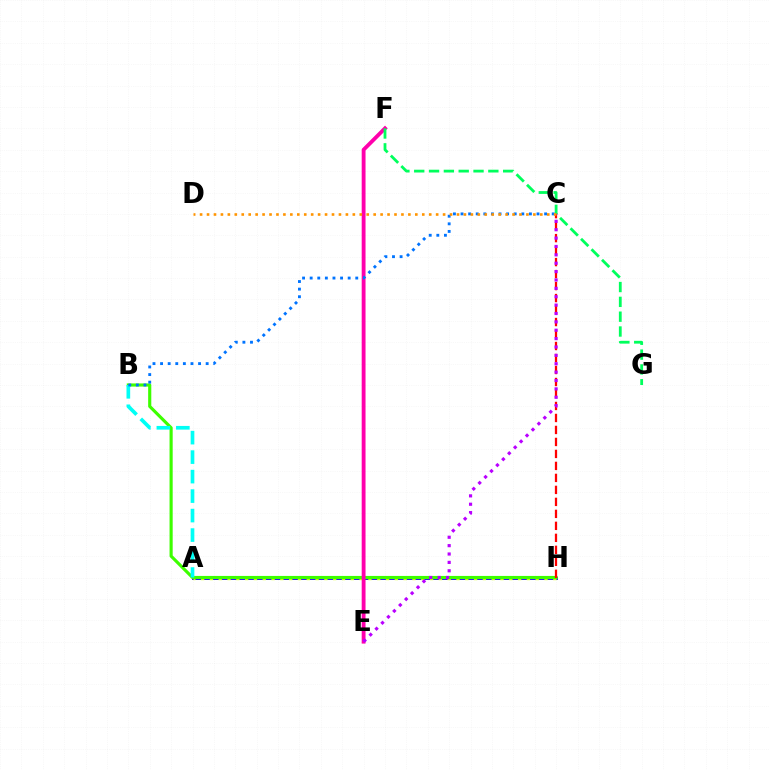{('A', 'H'): [{'color': '#2500ff', 'line_style': 'solid', 'thickness': 2.09}, {'color': '#d1ff00', 'line_style': 'dotted', 'thickness': 2.39}], ('B', 'H'): [{'color': '#3dff00', 'line_style': 'solid', 'thickness': 2.26}], ('E', 'F'): [{'color': '#ff00ac', 'line_style': 'solid', 'thickness': 2.77}], ('A', 'B'): [{'color': '#00fff6', 'line_style': 'dashed', 'thickness': 2.65}], ('F', 'G'): [{'color': '#00ff5c', 'line_style': 'dashed', 'thickness': 2.01}], ('C', 'H'): [{'color': '#ff0000', 'line_style': 'dashed', 'thickness': 1.63}], ('B', 'C'): [{'color': '#0074ff', 'line_style': 'dotted', 'thickness': 2.06}], ('C', 'E'): [{'color': '#b900ff', 'line_style': 'dotted', 'thickness': 2.28}], ('C', 'D'): [{'color': '#ff9400', 'line_style': 'dotted', 'thickness': 1.89}]}